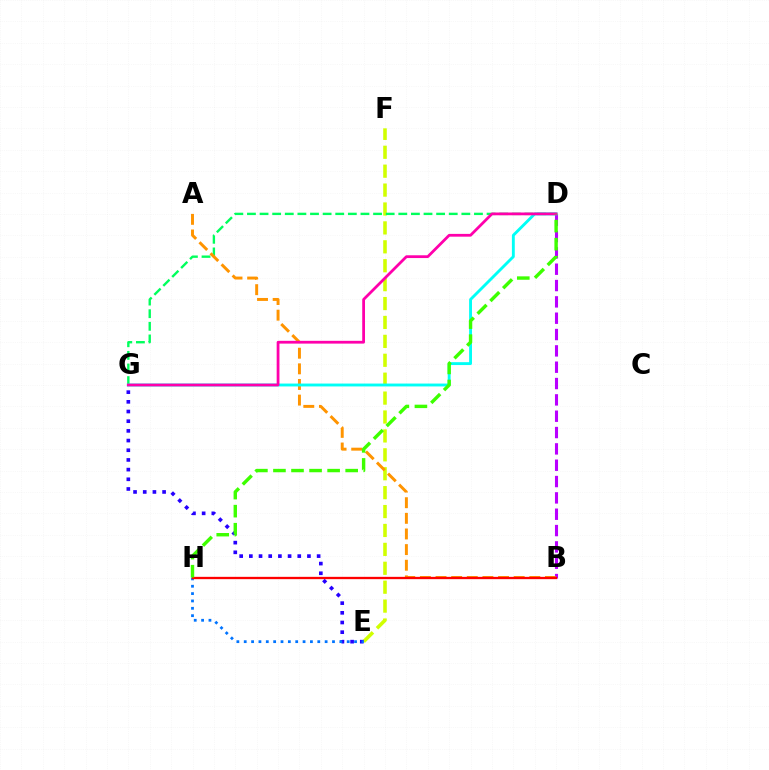{('B', 'D'): [{'color': '#b900ff', 'line_style': 'dashed', 'thickness': 2.22}], ('E', 'F'): [{'color': '#d1ff00', 'line_style': 'dashed', 'thickness': 2.57}], ('D', 'G'): [{'color': '#00ff5c', 'line_style': 'dashed', 'thickness': 1.71}, {'color': '#00fff6', 'line_style': 'solid', 'thickness': 2.07}, {'color': '#ff00ac', 'line_style': 'solid', 'thickness': 2.0}], ('E', 'G'): [{'color': '#2500ff', 'line_style': 'dotted', 'thickness': 2.63}], ('A', 'B'): [{'color': '#ff9400', 'line_style': 'dashed', 'thickness': 2.12}], ('E', 'H'): [{'color': '#0074ff', 'line_style': 'dotted', 'thickness': 2.0}], ('B', 'H'): [{'color': '#ff0000', 'line_style': 'solid', 'thickness': 1.66}], ('D', 'H'): [{'color': '#3dff00', 'line_style': 'dashed', 'thickness': 2.45}]}